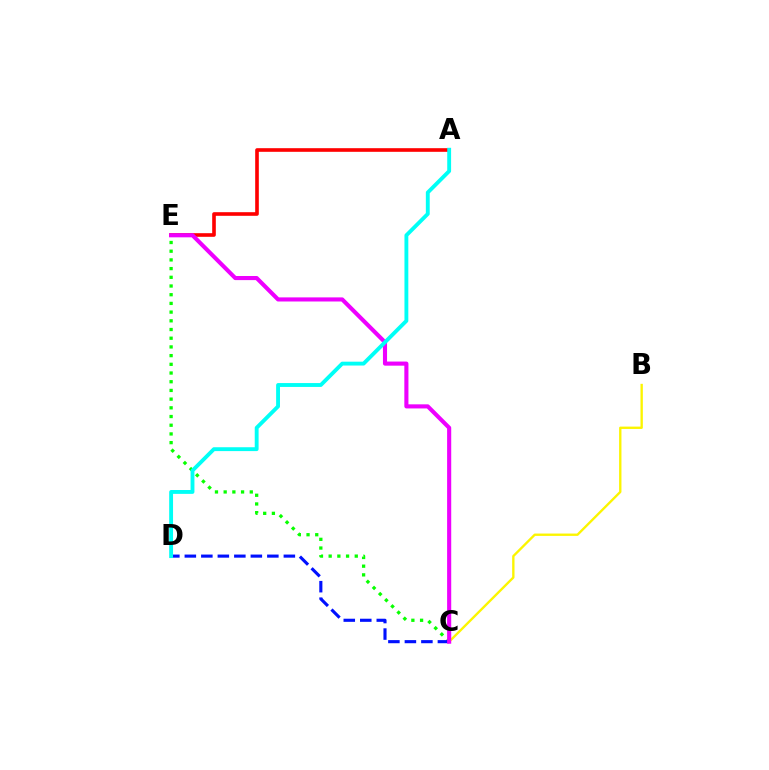{('C', 'E'): [{'color': '#08ff00', 'line_style': 'dotted', 'thickness': 2.36}, {'color': '#ee00ff', 'line_style': 'solid', 'thickness': 2.95}], ('C', 'D'): [{'color': '#0010ff', 'line_style': 'dashed', 'thickness': 2.24}], ('A', 'E'): [{'color': '#ff0000', 'line_style': 'solid', 'thickness': 2.61}], ('B', 'C'): [{'color': '#fcf500', 'line_style': 'solid', 'thickness': 1.69}], ('A', 'D'): [{'color': '#00fff6', 'line_style': 'solid', 'thickness': 2.78}]}